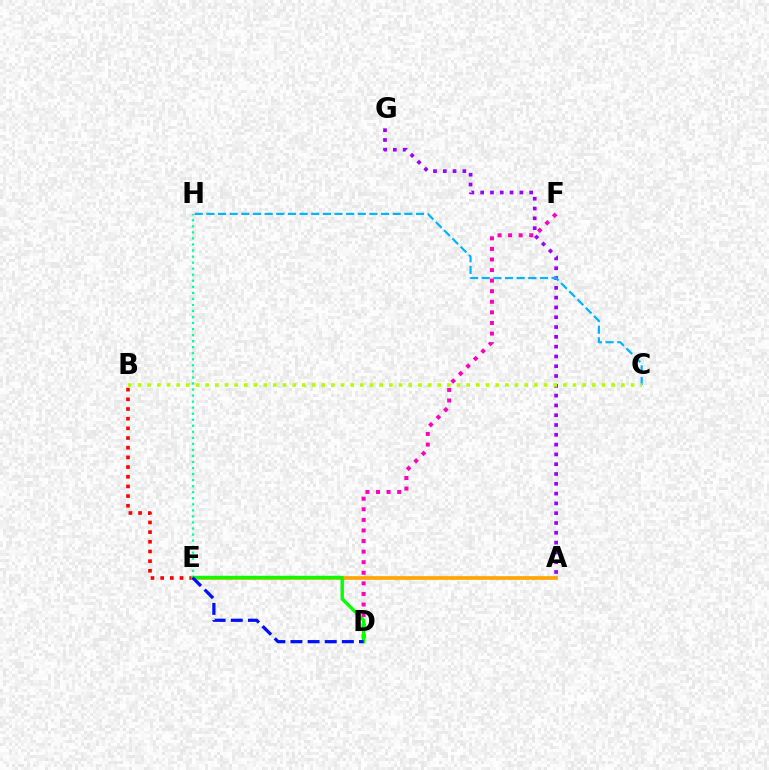{('E', 'H'): [{'color': '#00ff9d', 'line_style': 'dotted', 'thickness': 1.64}], ('A', 'G'): [{'color': '#9b00ff', 'line_style': 'dotted', 'thickness': 2.66}], ('D', 'F'): [{'color': '#ff00bd', 'line_style': 'dotted', 'thickness': 2.87}], ('C', 'H'): [{'color': '#00b5ff', 'line_style': 'dashed', 'thickness': 1.58}], ('B', 'E'): [{'color': '#ff0000', 'line_style': 'dotted', 'thickness': 2.63}], ('A', 'E'): [{'color': '#ffa500', 'line_style': 'solid', 'thickness': 2.66}], ('D', 'E'): [{'color': '#08ff00', 'line_style': 'solid', 'thickness': 2.44}, {'color': '#0010ff', 'line_style': 'dashed', 'thickness': 2.33}], ('B', 'C'): [{'color': '#b3ff00', 'line_style': 'dotted', 'thickness': 2.63}]}